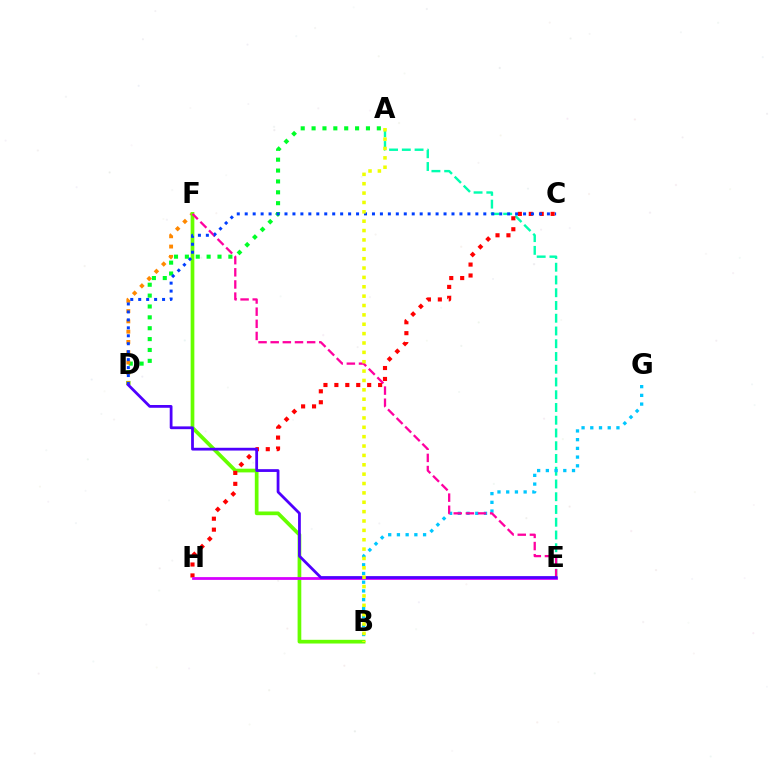{('A', 'E'): [{'color': '#00ffaf', 'line_style': 'dashed', 'thickness': 1.73}], ('B', 'G'): [{'color': '#00c7ff', 'line_style': 'dotted', 'thickness': 2.37}], ('A', 'D'): [{'color': '#00ff27', 'line_style': 'dotted', 'thickness': 2.95}], ('D', 'F'): [{'color': '#ff8800', 'line_style': 'dotted', 'thickness': 2.79}], ('B', 'F'): [{'color': '#66ff00', 'line_style': 'solid', 'thickness': 2.66}], ('C', 'H'): [{'color': '#ff0000', 'line_style': 'dotted', 'thickness': 2.97}], ('E', 'F'): [{'color': '#ff00a0', 'line_style': 'dashed', 'thickness': 1.65}], ('E', 'H'): [{'color': '#d600ff', 'line_style': 'solid', 'thickness': 2.0}], ('C', 'D'): [{'color': '#003fff', 'line_style': 'dotted', 'thickness': 2.16}], ('D', 'E'): [{'color': '#4f00ff', 'line_style': 'solid', 'thickness': 2.0}], ('A', 'B'): [{'color': '#eeff00', 'line_style': 'dotted', 'thickness': 2.55}]}